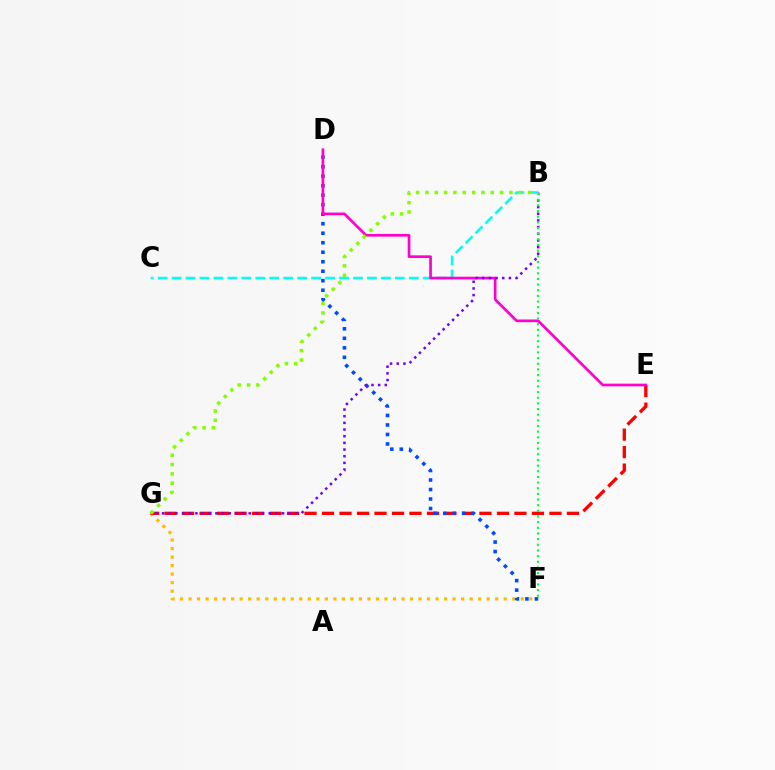{('F', 'G'): [{'color': '#ffbd00', 'line_style': 'dotted', 'thickness': 2.31}], ('B', 'C'): [{'color': '#00fff6', 'line_style': 'dashed', 'thickness': 1.9}], ('E', 'G'): [{'color': '#ff0000', 'line_style': 'dashed', 'thickness': 2.38}], ('D', 'F'): [{'color': '#004bff', 'line_style': 'dotted', 'thickness': 2.58}], ('D', 'E'): [{'color': '#ff00cf', 'line_style': 'solid', 'thickness': 1.93}], ('B', 'G'): [{'color': '#7200ff', 'line_style': 'dotted', 'thickness': 1.81}, {'color': '#84ff00', 'line_style': 'dotted', 'thickness': 2.54}], ('B', 'F'): [{'color': '#00ff39', 'line_style': 'dotted', 'thickness': 1.54}]}